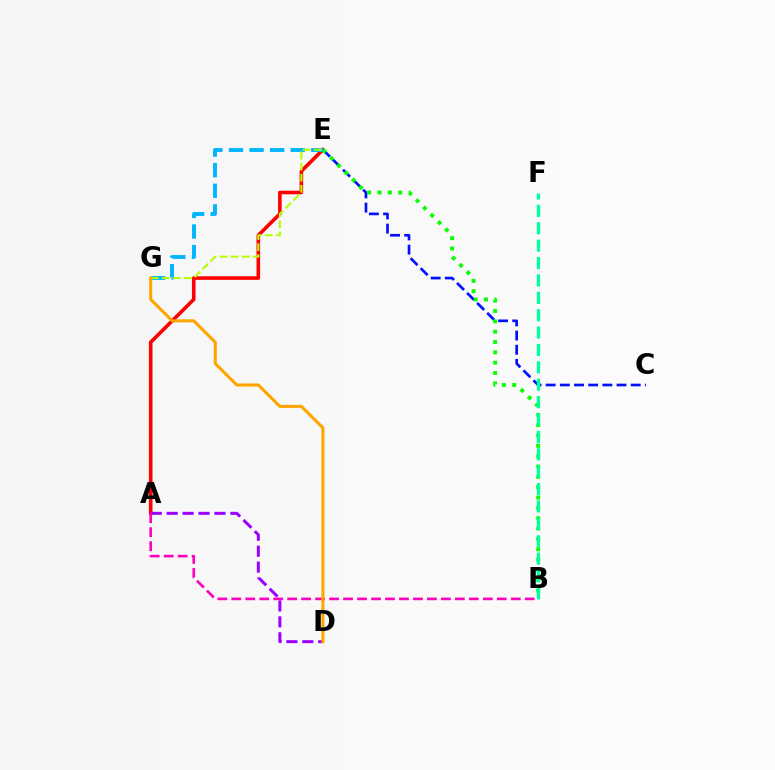{('A', 'E'): [{'color': '#ff0000', 'line_style': 'solid', 'thickness': 2.59}], ('C', 'E'): [{'color': '#0010ff', 'line_style': 'dashed', 'thickness': 1.93}], ('A', 'D'): [{'color': '#9b00ff', 'line_style': 'dashed', 'thickness': 2.16}], ('B', 'E'): [{'color': '#08ff00', 'line_style': 'dotted', 'thickness': 2.81}], ('B', 'F'): [{'color': '#00ff9d', 'line_style': 'dashed', 'thickness': 2.36}], ('E', 'G'): [{'color': '#00b5ff', 'line_style': 'dashed', 'thickness': 2.8}, {'color': '#b3ff00', 'line_style': 'dashed', 'thickness': 1.51}], ('A', 'B'): [{'color': '#ff00bd', 'line_style': 'dashed', 'thickness': 1.9}], ('D', 'G'): [{'color': '#ffa500', 'line_style': 'solid', 'thickness': 2.21}]}